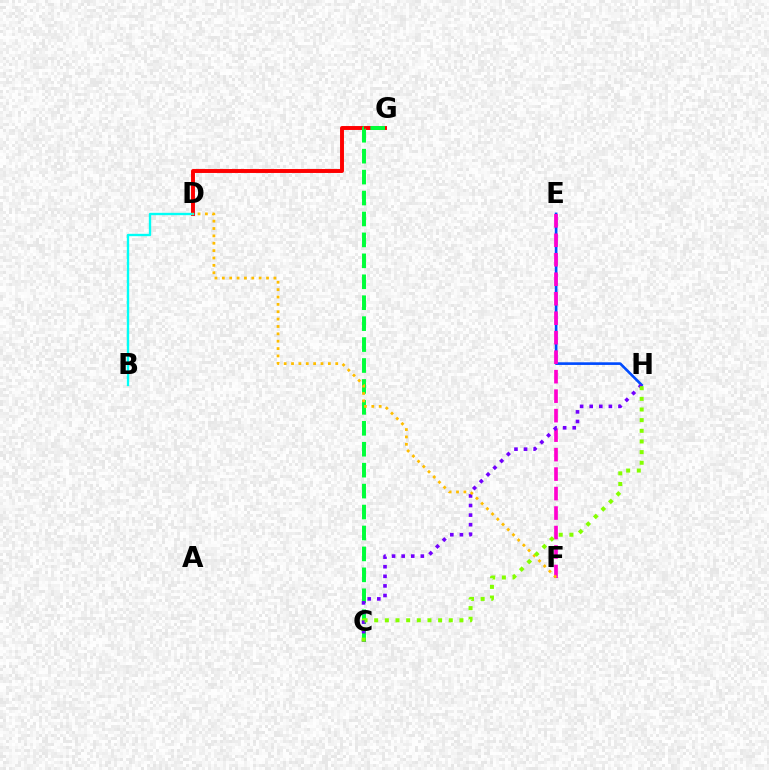{('D', 'G'): [{'color': '#ff0000', 'line_style': 'solid', 'thickness': 2.83}], ('E', 'H'): [{'color': '#004bff', 'line_style': 'solid', 'thickness': 1.9}], ('C', 'G'): [{'color': '#00ff39', 'line_style': 'dashed', 'thickness': 2.84}], ('E', 'F'): [{'color': '#ff00cf', 'line_style': 'dashed', 'thickness': 2.65}], ('C', 'H'): [{'color': '#7200ff', 'line_style': 'dotted', 'thickness': 2.61}, {'color': '#84ff00', 'line_style': 'dotted', 'thickness': 2.89}], ('B', 'D'): [{'color': '#00fff6', 'line_style': 'solid', 'thickness': 1.7}], ('D', 'F'): [{'color': '#ffbd00', 'line_style': 'dotted', 'thickness': 2.0}]}